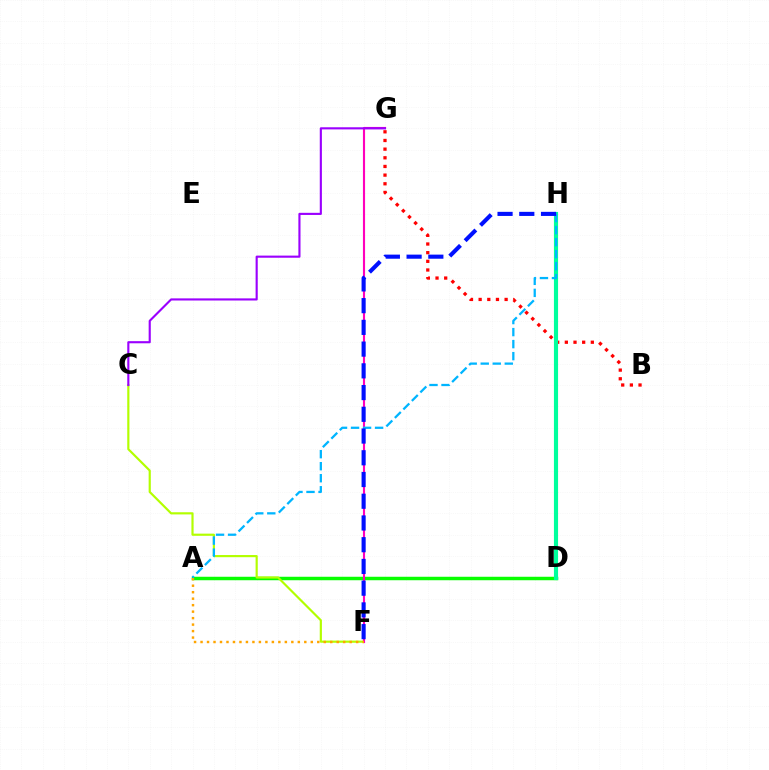{('A', 'D'): [{'color': '#08ff00', 'line_style': 'solid', 'thickness': 2.5}], ('C', 'F'): [{'color': '#b3ff00', 'line_style': 'solid', 'thickness': 1.56}], ('B', 'G'): [{'color': '#ff0000', 'line_style': 'dotted', 'thickness': 2.35}], ('D', 'H'): [{'color': '#00ff9d', 'line_style': 'solid', 'thickness': 2.98}], ('F', 'G'): [{'color': '#ff00bd', 'line_style': 'solid', 'thickness': 1.53}], ('A', 'F'): [{'color': '#ffa500', 'line_style': 'dotted', 'thickness': 1.76}], ('C', 'G'): [{'color': '#9b00ff', 'line_style': 'solid', 'thickness': 1.53}], ('A', 'H'): [{'color': '#00b5ff', 'line_style': 'dashed', 'thickness': 1.63}], ('F', 'H'): [{'color': '#0010ff', 'line_style': 'dashed', 'thickness': 2.95}]}